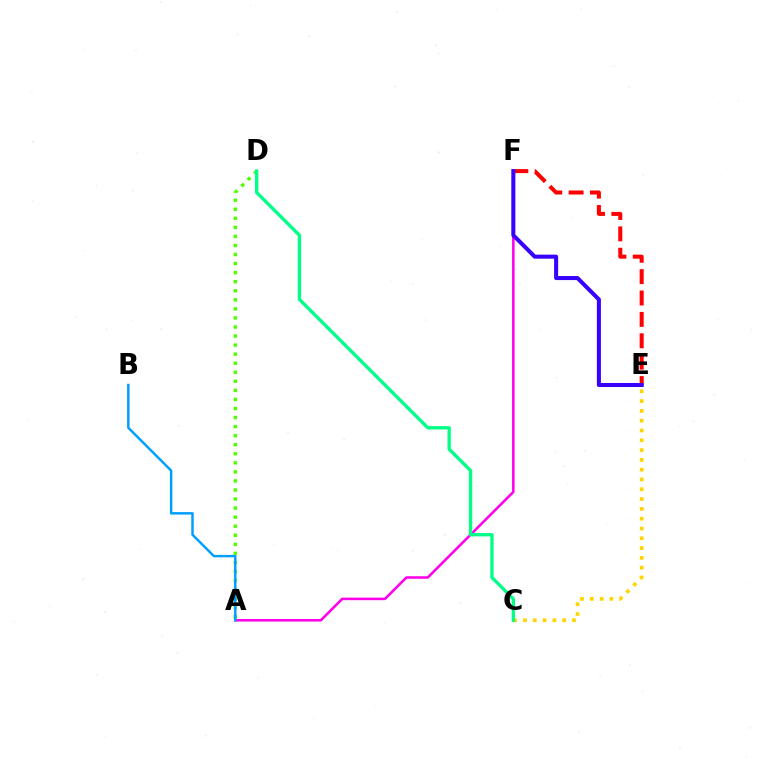{('A', 'D'): [{'color': '#4fff00', 'line_style': 'dotted', 'thickness': 2.46}], ('A', 'F'): [{'color': '#ff00ed', 'line_style': 'solid', 'thickness': 1.84}], ('E', 'F'): [{'color': '#ff0000', 'line_style': 'dashed', 'thickness': 2.91}, {'color': '#3700ff', 'line_style': 'solid', 'thickness': 2.92}], ('A', 'B'): [{'color': '#009eff', 'line_style': 'solid', 'thickness': 1.77}], ('C', 'E'): [{'color': '#ffd500', 'line_style': 'dotted', 'thickness': 2.66}], ('C', 'D'): [{'color': '#00ff86', 'line_style': 'solid', 'thickness': 2.4}]}